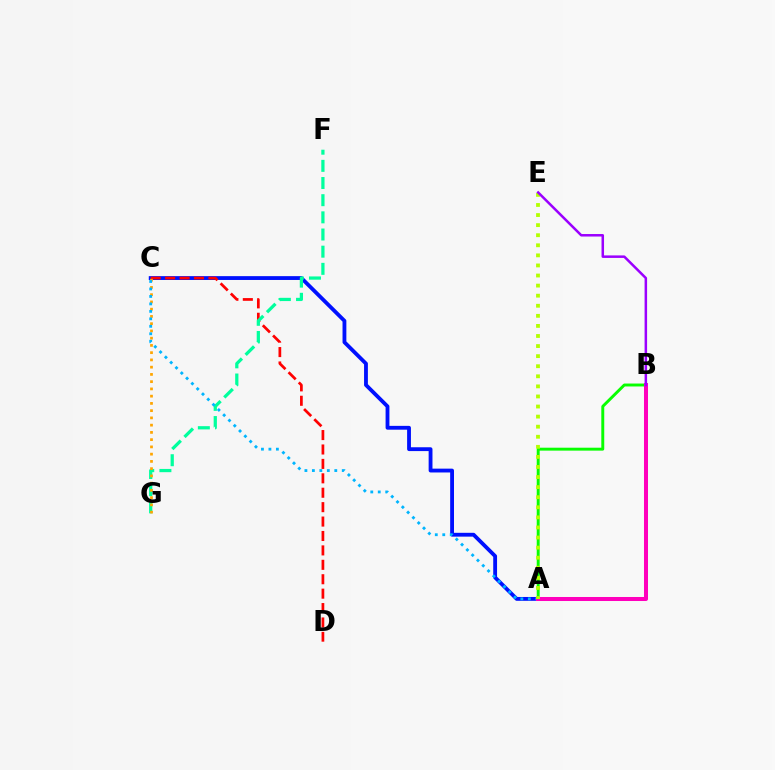{('A', 'C'): [{'color': '#0010ff', 'line_style': 'solid', 'thickness': 2.76}, {'color': '#00b5ff', 'line_style': 'dotted', 'thickness': 2.03}], ('A', 'B'): [{'color': '#08ff00', 'line_style': 'solid', 'thickness': 2.11}, {'color': '#ff00bd', 'line_style': 'solid', 'thickness': 2.89}], ('C', 'D'): [{'color': '#ff0000', 'line_style': 'dashed', 'thickness': 1.96}], ('F', 'G'): [{'color': '#00ff9d', 'line_style': 'dashed', 'thickness': 2.33}], ('C', 'G'): [{'color': '#ffa500', 'line_style': 'dotted', 'thickness': 1.97}], ('A', 'E'): [{'color': '#b3ff00', 'line_style': 'dotted', 'thickness': 2.74}], ('B', 'E'): [{'color': '#9b00ff', 'line_style': 'solid', 'thickness': 1.81}]}